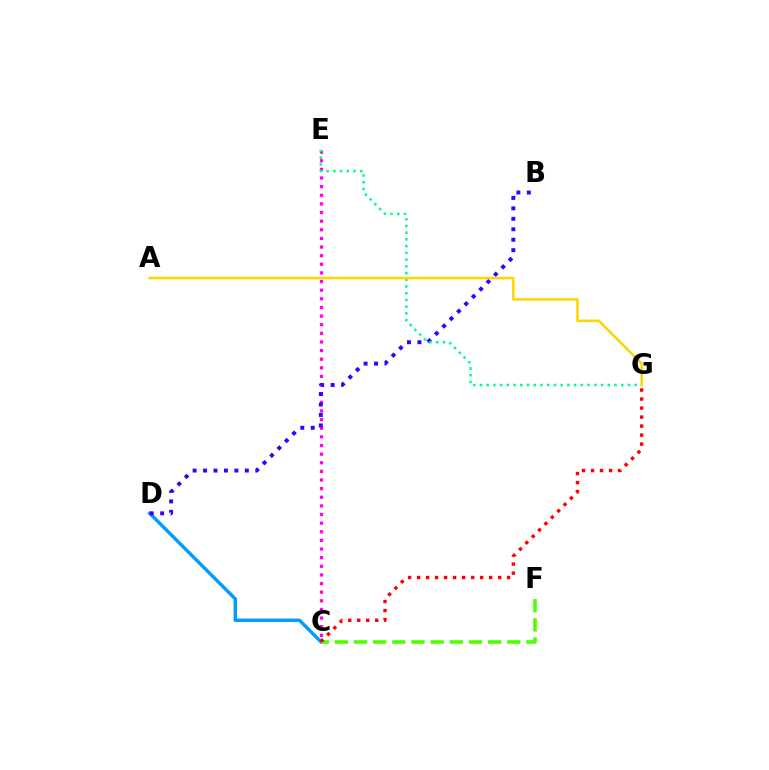{('C', 'D'): [{'color': '#009eff', 'line_style': 'solid', 'thickness': 2.49}], ('C', 'F'): [{'color': '#4fff00', 'line_style': 'dashed', 'thickness': 2.6}], ('C', 'E'): [{'color': '#ff00ed', 'line_style': 'dotted', 'thickness': 2.34}], ('B', 'D'): [{'color': '#3700ff', 'line_style': 'dotted', 'thickness': 2.84}], ('C', 'G'): [{'color': '#ff0000', 'line_style': 'dotted', 'thickness': 2.45}], ('E', 'G'): [{'color': '#00ff86', 'line_style': 'dotted', 'thickness': 1.83}], ('A', 'G'): [{'color': '#ffd500', 'line_style': 'solid', 'thickness': 1.84}]}